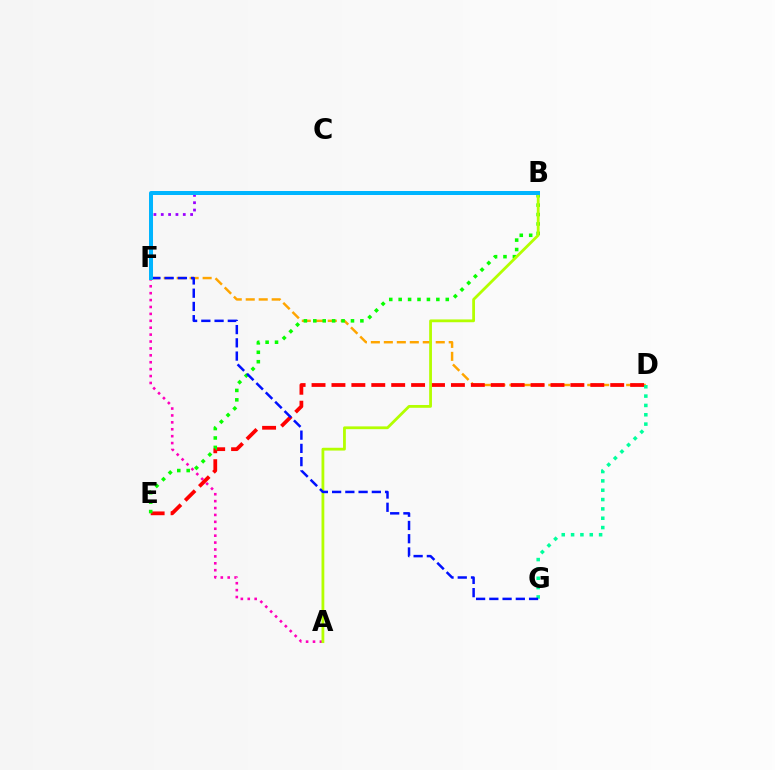{('B', 'F'): [{'color': '#9b00ff', 'line_style': 'dotted', 'thickness': 1.99}, {'color': '#00b5ff', 'line_style': 'solid', 'thickness': 2.87}], ('D', 'F'): [{'color': '#ffa500', 'line_style': 'dashed', 'thickness': 1.76}], ('A', 'F'): [{'color': '#ff00bd', 'line_style': 'dotted', 'thickness': 1.88}], ('D', 'G'): [{'color': '#00ff9d', 'line_style': 'dotted', 'thickness': 2.54}], ('D', 'E'): [{'color': '#ff0000', 'line_style': 'dashed', 'thickness': 2.71}], ('B', 'E'): [{'color': '#08ff00', 'line_style': 'dotted', 'thickness': 2.56}], ('A', 'B'): [{'color': '#b3ff00', 'line_style': 'solid', 'thickness': 2.01}], ('F', 'G'): [{'color': '#0010ff', 'line_style': 'dashed', 'thickness': 1.8}]}